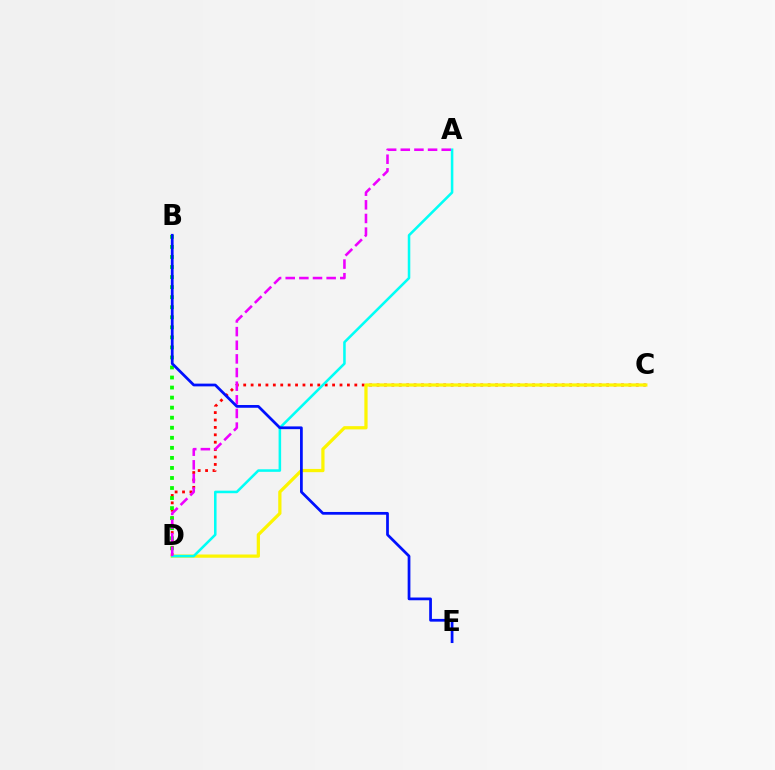{('C', 'D'): [{'color': '#ff0000', 'line_style': 'dotted', 'thickness': 2.01}, {'color': '#fcf500', 'line_style': 'solid', 'thickness': 2.33}], ('B', 'D'): [{'color': '#08ff00', 'line_style': 'dotted', 'thickness': 2.73}], ('A', 'D'): [{'color': '#00fff6', 'line_style': 'solid', 'thickness': 1.83}, {'color': '#ee00ff', 'line_style': 'dashed', 'thickness': 1.85}], ('B', 'E'): [{'color': '#0010ff', 'line_style': 'solid', 'thickness': 1.97}]}